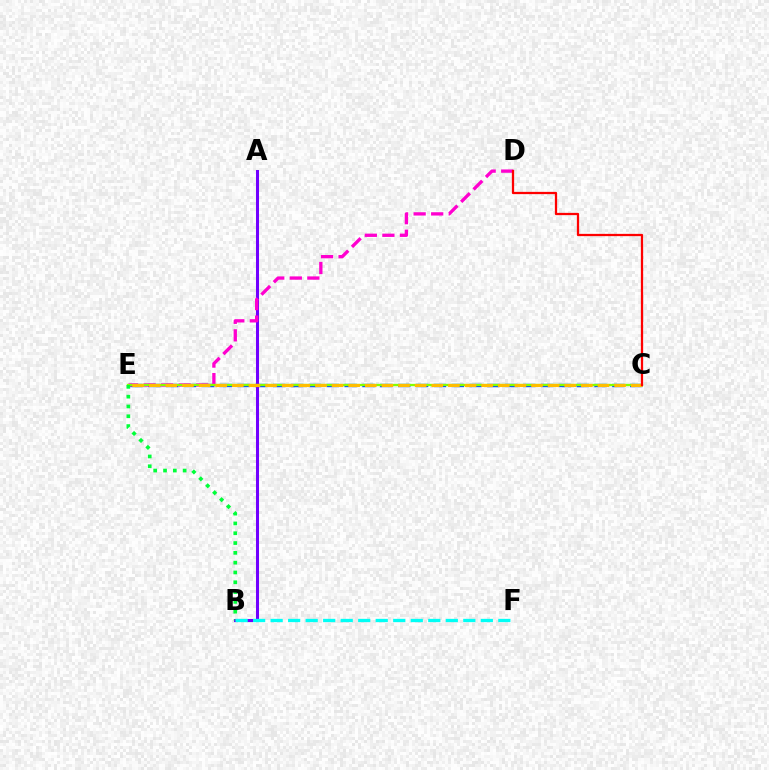{('C', 'E'): [{'color': '#004bff', 'line_style': 'dashed', 'thickness': 2.43}, {'color': '#84ff00', 'line_style': 'solid', 'thickness': 1.66}, {'color': '#ffbd00', 'line_style': 'dashed', 'thickness': 2.26}], ('A', 'B'): [{'color': '#7200ff', 'line_style': 'solid', 'thickness': 2.18}], ('D', 'E'): [{'color': '#ff00cf', 'line_style': 'dashed', 'thickness': 2.38}], ('B', 'E'): [{'color': '#00ff39', 'line_style': 'dotted', 'thickness': 2.66}], ('B', 'F'): [{'color': '#00fff6', 'line_style': 'dashed', 'thickness': 2.38}], ('C', 'D'): [{'color': '#ff0000', 'line_style': 'solid', 'thickness': 1.63}]}